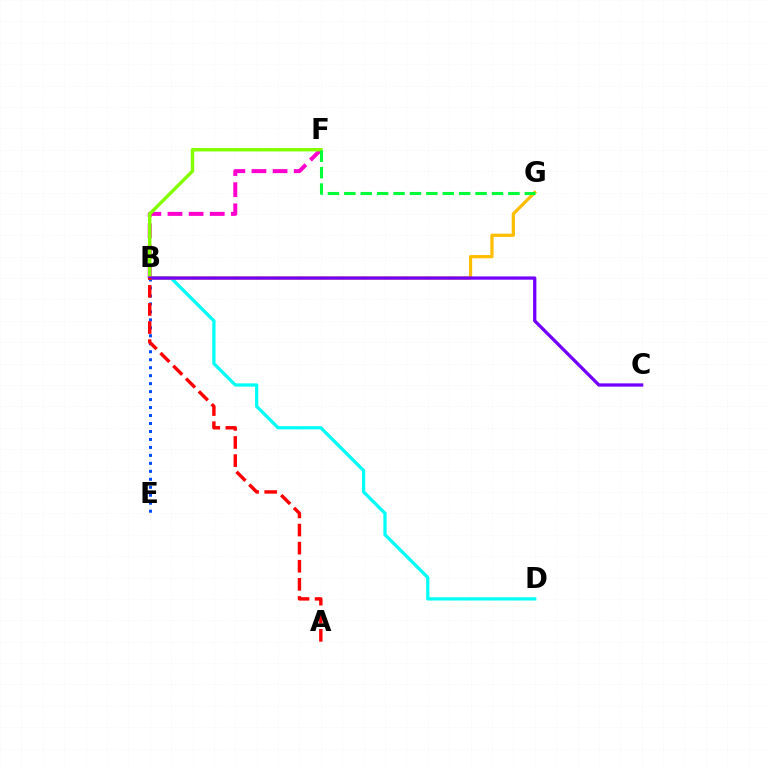{('B', 'D'): [{'color': '#00fff6', 'line_style': 'solid', 'thickness': 2.34}], ('B', 'F'): [{'color': '#ff00cf', 'line_style': 'dashed', 'thickness': 2.87}, {'color': '#84ff00', 'line_style': 'solid', 'thickness': 2.48}], ('B', 'E'): [{'color': '#004bff', 'line_style': 'dotted', 'thickness': 2.17}], ('B', 'G'): [{'color': '#ffbd00', 'line_style': 'solid', 'thickness': 2.32}], ('B', 'C'): [{'color': '#7200ff', 'line_style': 'solid', 'thickness': 2.35}], ('A', 'B'): [{'color': '#ff0000', 'line_style': 'dashed', 'thickness': 2.46}], ('F', 'G'): [{'color': '#00ff39', 'line_style': 'dashed', 'thickness': 2.23}]}